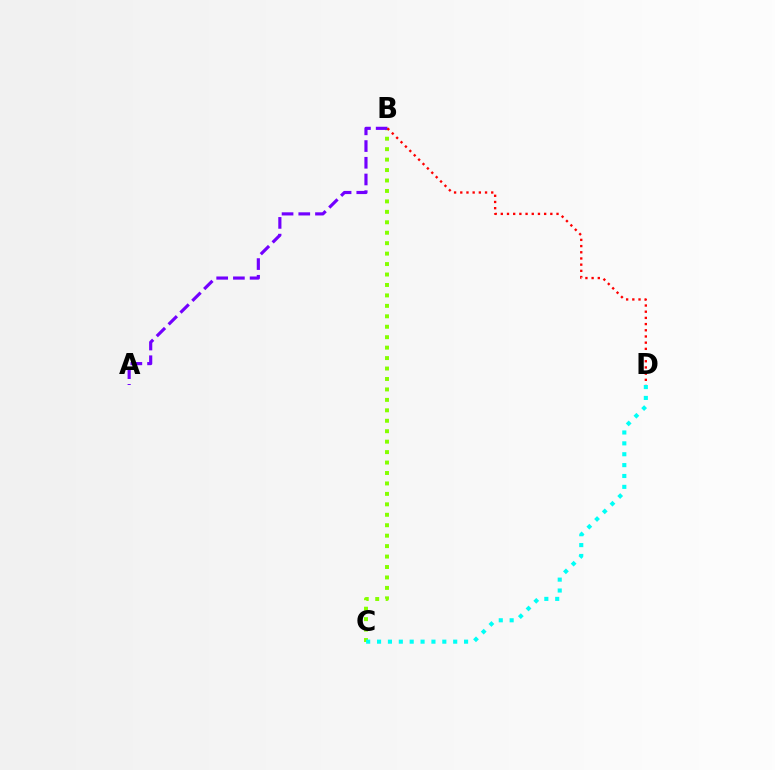{('B', 'C'): [{'color': '#84ff00', 'line_style': 'dotted', 'thickness': 2.84}], ('A', 'B'): [{'color': '#7200ff', 'line_style': 'dashed', 'thickness': 2.27}], ('B', 'D'): [{'color': '#ff0000', 'line_style': 'dotted', 'thickness': 1.68}], ('C', 'D'): [{'color': '#00fff6', 'line_style': 'dotted', 'thickness': 2.96}]}